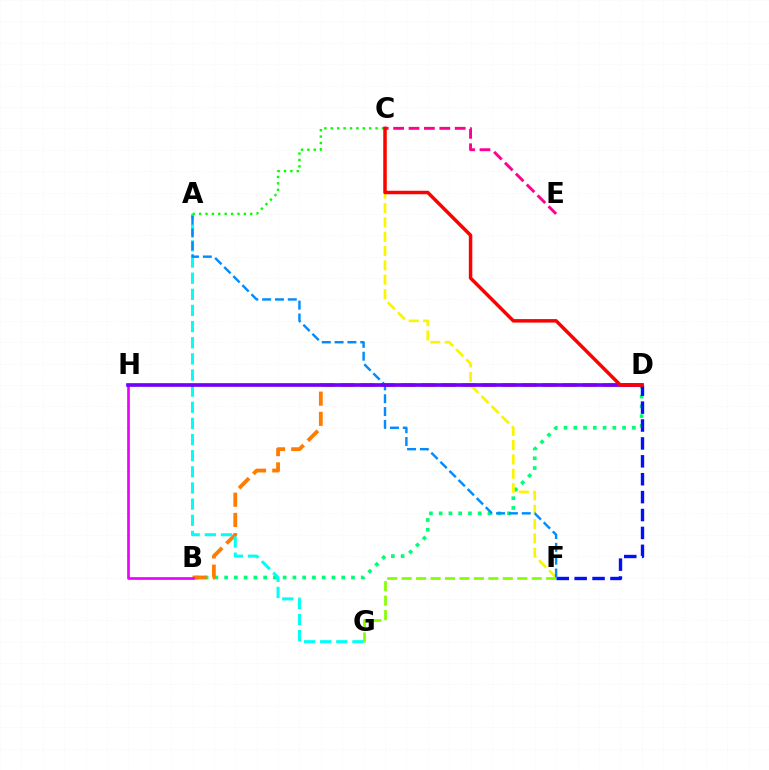{('F', 'G'): [{'color': '#84ff00', 'line_style': 'dashed', 'thickness': 1.96}], ('B', 'D'): [{'color': '#00ff74', 'line_style': 'dotted', 'thickness': 2.65}, {'color': '#ff7c00', 'line_style': 'dashed', 'thickness': 2.74}], ('D', 'F'): [{'color': '#0010ff', 'line_style': 'dashed', 'thickness': 2.43}], ('A', 'G'): [{'color': '#00fff6', 'line_style': 'dashed', 'thickness': 2.19}], ('C', 'F'): [{'color': '#fcf500', 'line_style': 'dashed', 'thickness': 1.95}], ('A', 'C'): [{'color': '#08ff00', 'line_style': 'dotted', 'thickness': 1.74}], ('A', 'F'): [{'color': '#008cff', 'line_style': 'dashed', 'thickness': 1.74}], ('B', 'H'): [{'color': '#ee00ff', 'line_style': 'solid', 'thickness': 1.93}], ('D', 'H'): [{'color': '#7200ff', 'line_style': 'solid', 'thickness': 2.64}], ('C', 'E'): [{'color': '#ff0094', 'line_style': 'dashed', 'thickness': 2.09}], ('C', 'D'): [{'color': '#ff0000', 'line_style': 'solid', 'thickness': 2.51}]}